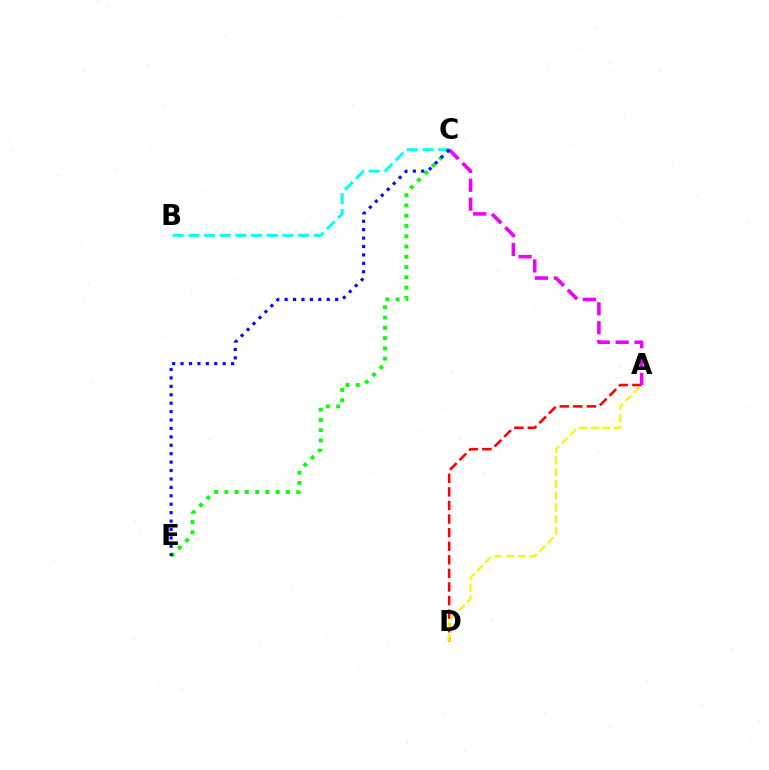{('A', 'D'): [{'color': '#ff0000', 'line_style': 'dashed', 'thickness': 1.85}, {'color': '#fcf500', 'line_style': 'dashed', 'thickness': 1.59}], ('B', 'C'): [{'color': '#00fff6', 'line_style': 'dashed', 'thickness': 2.13}], ('C', 'E'): [{'color': '#08ff00', 'line_style': 'dotted', 'thickness': 2.79}, {'color': '#0010ff', 'line_style': 'dotted', 'thickness': 2.29}], ('A', 'C'): [{'color': '#ee00ff', 'line_style': 'dashed', 'thickness': 2.57}]}